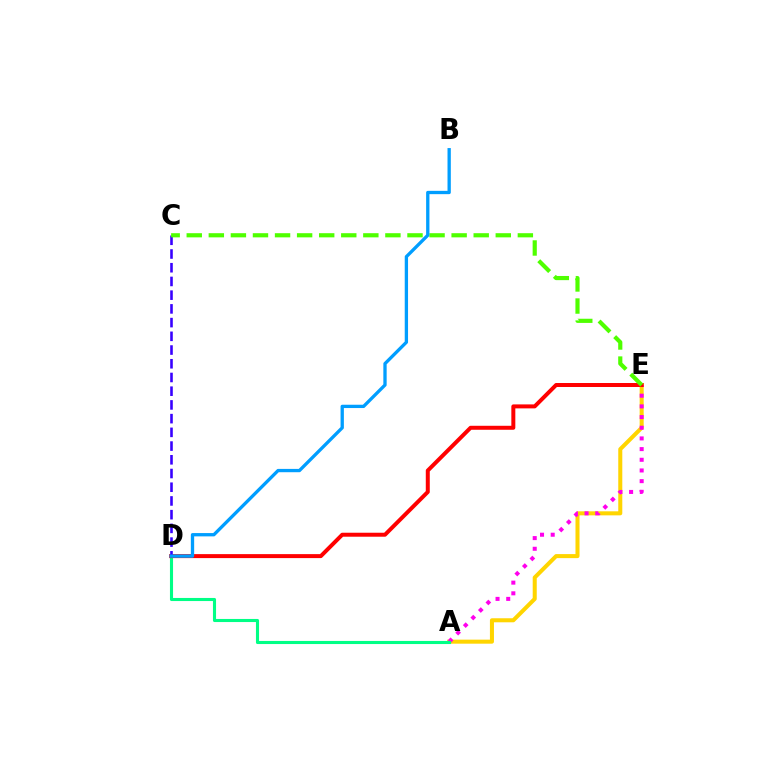{('A', 'E'): [{'color': '#ffd500', 'line_style': 'solid', 'thickness': 2.91}, {'color': '#ff00ed', 'line_style': 'dotted', 'thickness': 2.9}], ('A', 'D'): [{'color': '#00ff86', 'line_style': 'solid', 'thickness': 2.23}], ('D', 'E'): [{'color': '#ff0000', 'line_style': 'solid', 'thickness': 2.87}], ('C', 'D'): [{'color': '#3700ff', 'line_style': 'dashed', 'thickness': 1.86}], ('C', 'E'): [{'color': '#4fff00', 'line_style': 'dashed', 'thickness': 3.0}], ('B', 'D'): [{'color': '#009eff', 'line_style': 'solid', 'thickness': 2.38}]}